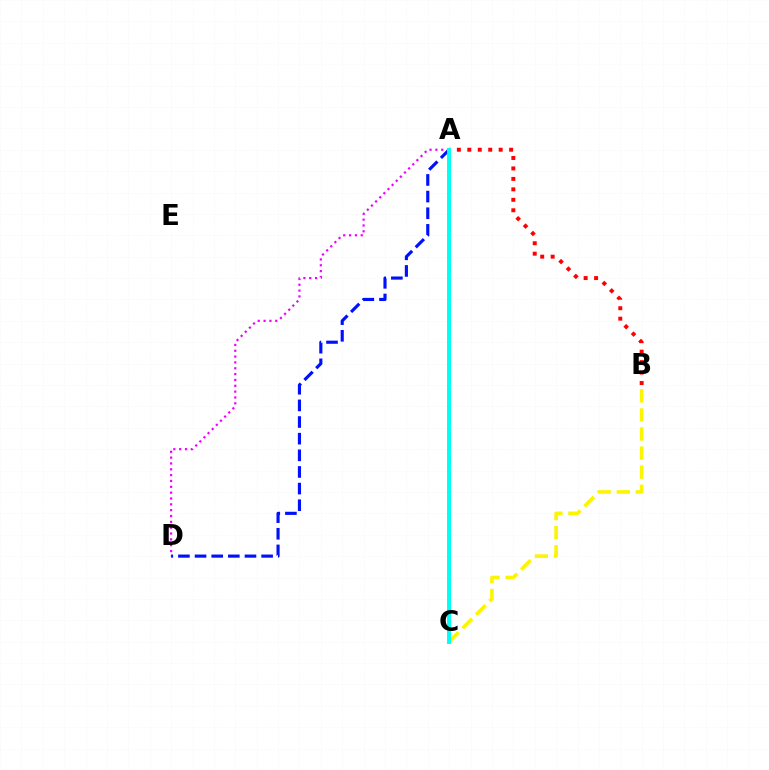{('A', 'C'): [{'color': '#08ff00', 'line_style': 'dashed', 'thickness': 1.85}, {'color': '#00fff6', 'line_style': 'solid', 'thickness': 2.84}], ('A', 'D'): [{'color': '#ee00ff', 'line_style': 'dotted', 'thickness': 1.59}, {'color': '#0010ff', 'line_style': 'dashed', 'thickness': 2.26}], ('B', 'C'): [{'color': '#fcf500', 'line_style': 'dashed', 'thickness': 2.59}], ('A', 'B'): [{'color': '#ff0000', 'line_style': 'dotted', 'thickness': 2.84}]}